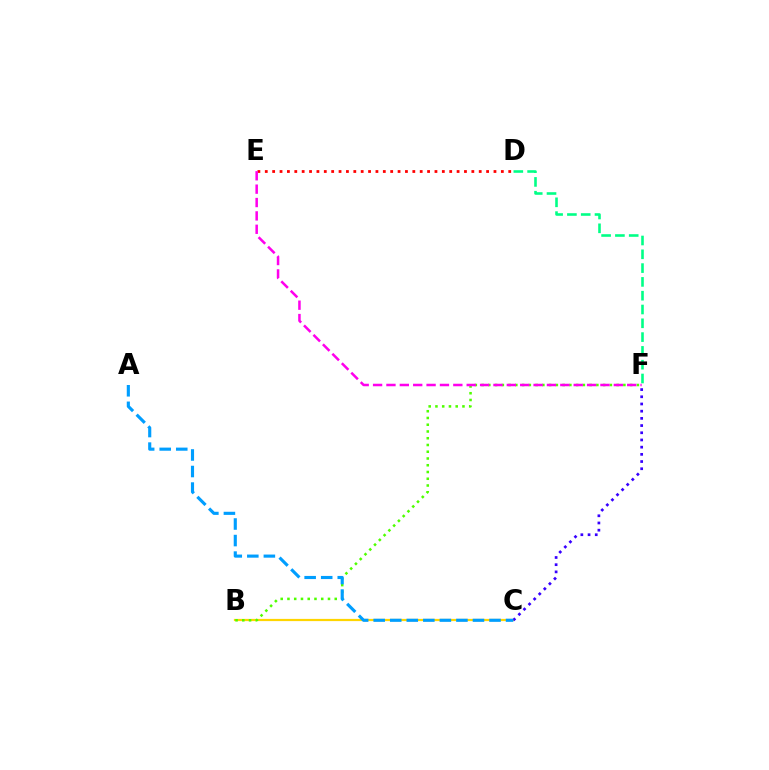{('B', 'C'): [{'color': '#ffd500', 'line_style': 'solid', 'thickness': 1.6}], ('B', 'F'): [{'color': '#4fff00', 'line_style': 'dotted', 'thickness': 1.83}], ('D', 'E'): [{'color': '#ff0000', 'line_style': 'dotted', 'thickness': 2.0}], ('E', 'F'): [{'color': '#ff00ed', 'line_style': 'dashed', 'thickness': 1.82}], ('C', 'F'): [{'color': '#3700ff', 'line_style': 'dotted', 'thickness': 1.96}], ('A', 'C'): [{'color': '#009eff', 'line_style': 'dashed', 'thickness': 2.25}], ('D', 'F'): [{'color': '#00ff86', 'line_style': 'dashed', 'thickness': 1.87}]}